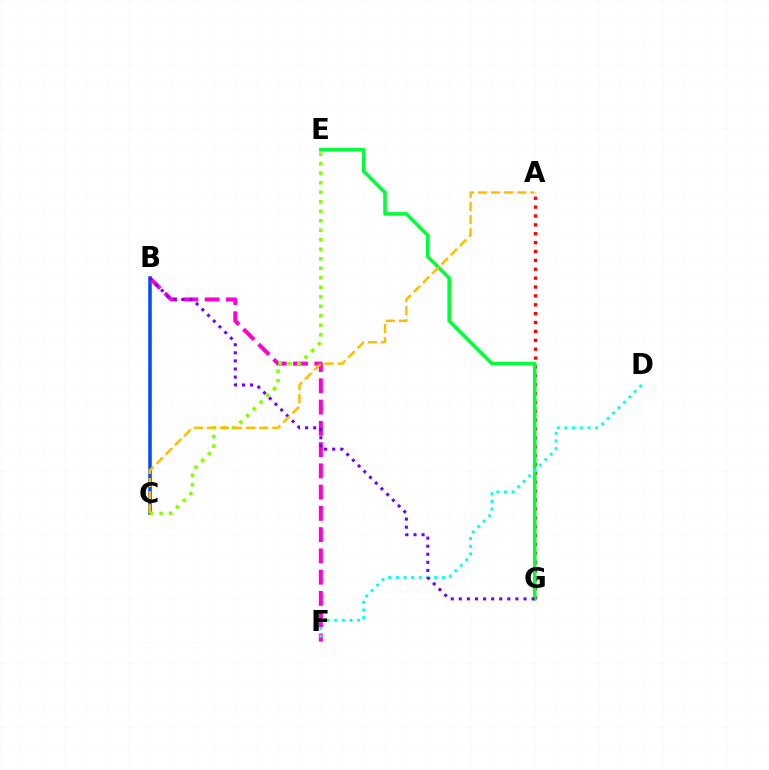{('A', 'G'): [{'color': '#ff0000', 'line_style': 'dotted', 'thickness': 2.41}], ('B', 'C'): [{'color': '#004bff', 'line_style': 'solid', 'thickness': 2.53}], ('B', 'F'): [{'color': '#ff00cf', 'line_style': 'dashed', 'thickness': 2.89}], ('E', 'G'): [{'color': '#00ff39', 'line_style': 'solid', 'thickness': 2.56}], ('D', 'F'): [{'color': '#00fff6', 'line_style': 'dotted', 'thickness': 2.08}], ('C', 'E'): [{'color': '#84ff00', 'line_style': 'dotted', 'thickness': 2.58}], ('B', 'G'): [{'color': '#7200ff', 'line_style': 'dotted', 'thickness': 2.2}], ('A', 'C'): [{'color': '#ffbd00', 'line_style': 'dashed', 'thickness': 1.78}]}